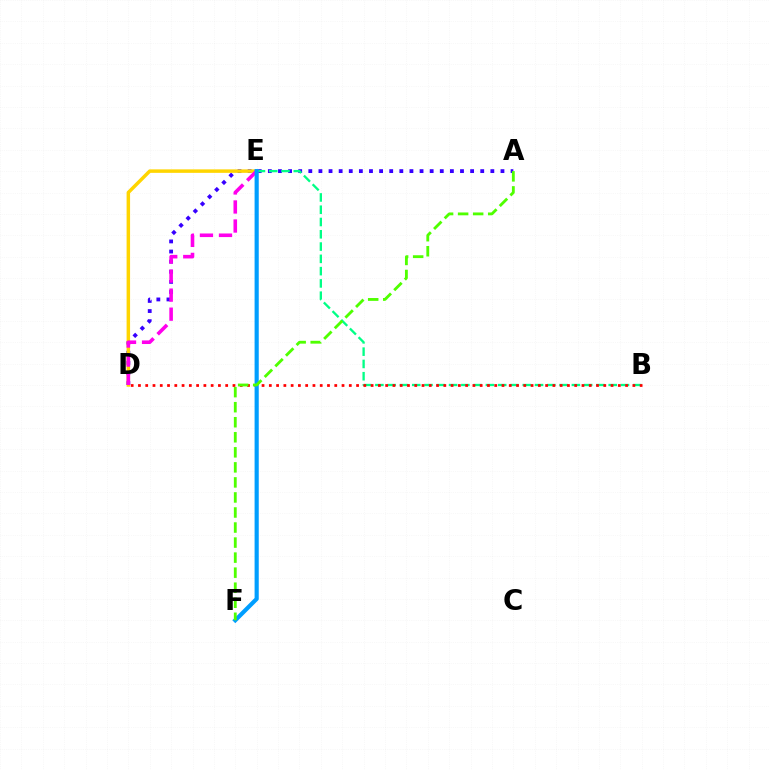{('A', 'D'): [{'color': '#3700ff', 'line_style': 'dotted', 'thickness': 2.75}], ('D', 'E'): [{'color': '#ffd500', 'line_style': 'solid', 'thickness': 2.5}, {'color': '#ff00ed', 'line_style': 'dashed', 'thickness': 2.59}], ('B', 'E'): [{'color': '#00ff86', 'line_style': 'dashed', 'thickness': 1.67}], ('B', 'D'): [{'color': '#ff0000', 'line_style': 'dotted', 'thickness': 1.98}], ('E', 'F'): [{'color': '#009eff', 'line_style': 'solid', 'thickness': 2.99}], ('A', 'F'): [{'color': '#4fff00', 'line_style': 'dashed', 'thickness': 2.04}]}